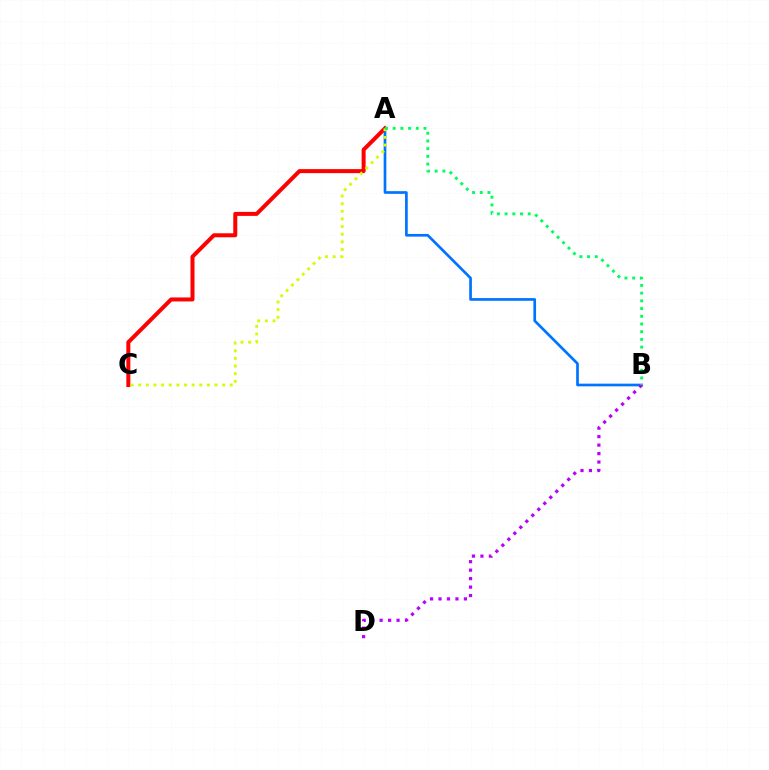{('A', 'B'): [{'color': '#0074ff', 'line_style': 'solid', 'thickness': 1.94}, {'color': '#00ff5c', 'line_style': 'dotted', 'thickness': 2.09}], ('A', 'C'): [{'color': '#ff0000', 'line_style': 'solid', 'thickness': 2.88}, {'color': '#d1ff00', 'line_style': 'dotted', 'thickness': 2.07}], ('B', 'D'): [{'color': '#b900ff', 'line_style': 'dotted', 'thickness': 2.3}]}